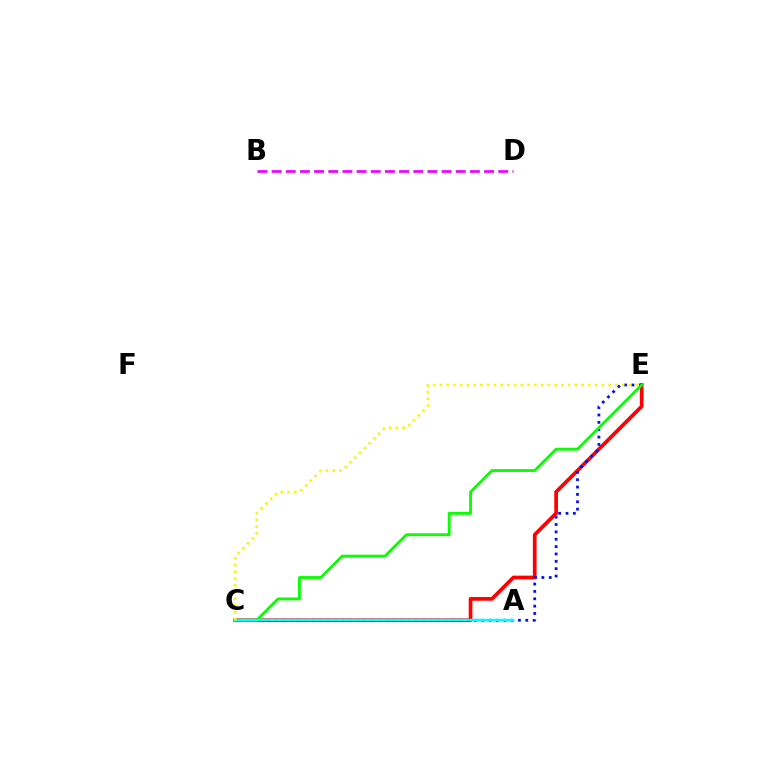{('C', 'E'): [{'color': '#ff0000', 'line_style': 'solid', 'thickness': 2.66}, {'color': '#0010ff', 'line_style': 'dotted', 'thickness': 2.0}, {'color': '#08ff00', 'line_style': 'solid', 'thickness': 2.04}, {'color': '#fcf500', 'line_style': 'dotted', 'thickness': 1.83}], ('A', 'C'): [{'color': '#00fff6', 'line_style': 'solid', 'thickness': 1.77}], ('B', 'D'): [{'color': '#ee00ff', 'line_style': 'dashed', 'thickness': 1.92}]}